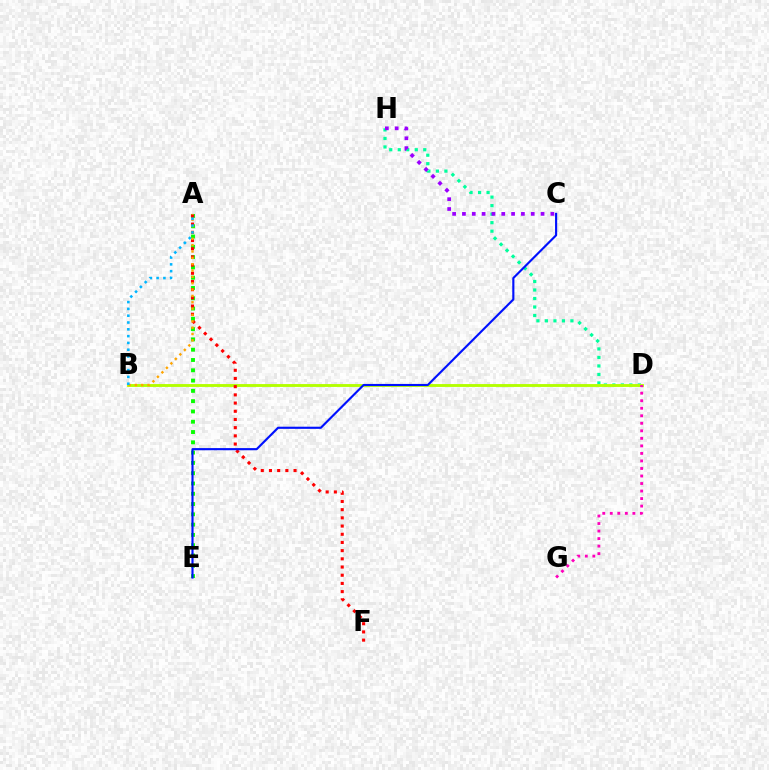{('D', 'H'): [{'color': '#00ff9d', 'line_style': 'dotted', 'thickness': 2.31}], ('A', 'E'): [{'color': '#08ff00', 'line_style': 'dotted', 'thickness': 2.8}], ('B', 'D'): [{'color': '#b3ff00', 'line_style': 'solid', 'thickness': 2.06}], ('A', 'F'): [{'color': '#ff0000', 'line_style': 'dotted', 'thickness': 2.23}], ('D', 'G'): [{'color': '#ff00bd', 'line_style': 'dotted', 'thickness': 2.05}], ('C', 'H'): [{'color': '#9b00ff', 'line_style': 'dotted', 'thickness': 2.67}], ('C', 'E'): [{'color': '#0010ff', 'line_style': 'solid', 'thickness': 1.54}], ('A', 'B'): [{'color': '#ffa500', 'line_style': 'dotted', 'thickness': 1.73}, {'color': '#00b5ff', 'line_style': 'dotted', 'thickness': 1.85}]}